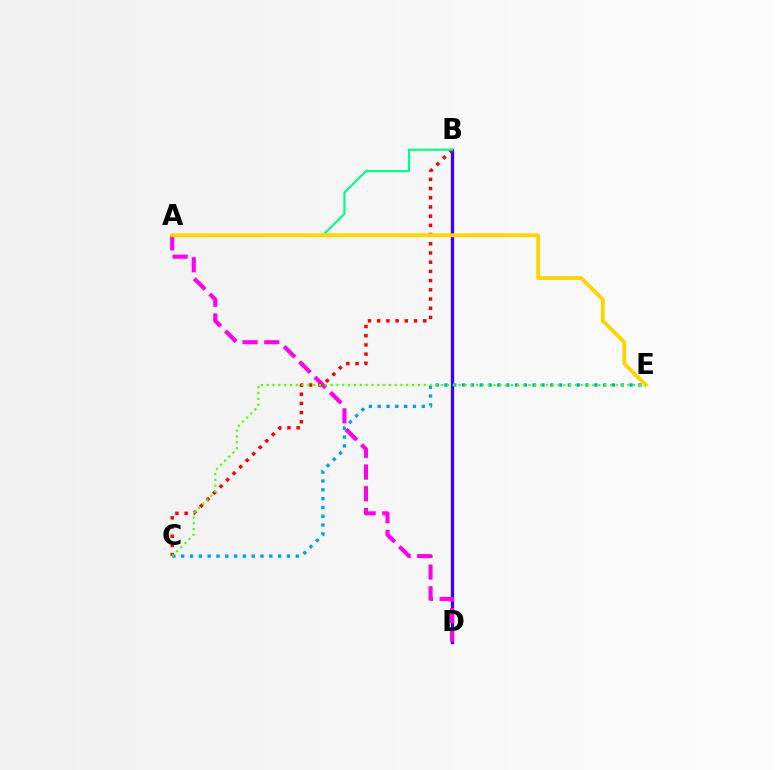{('B', 'D'): [{'color': '#3700ff', 'line_style': 'solid', 'thickness': 2.37}], ('A', 'D'): [{'color': '#ff00ed', 'line_style': 'dashed', 'thickness': 2.95}], ('B', 'C'): [{'color': '#ff0000', 'line_style': 'dotted', 'thickness': 2.5}], ('C', 'E'): [{'color': '#009eff', 'line_style': 'dotted', 'thickness': 2.4}, {'color': '#4fff00', 'line_style': 'dotted', 'thickness': 1.58}], ('A', 'B'): [{'color': '#00ff86', 'line_style': 'solid', 'thickness': 1.55}], ('A', 'E'): [{'color': '#ffd500', 'line_style': 'solid', 'thickness': 2.74}]}